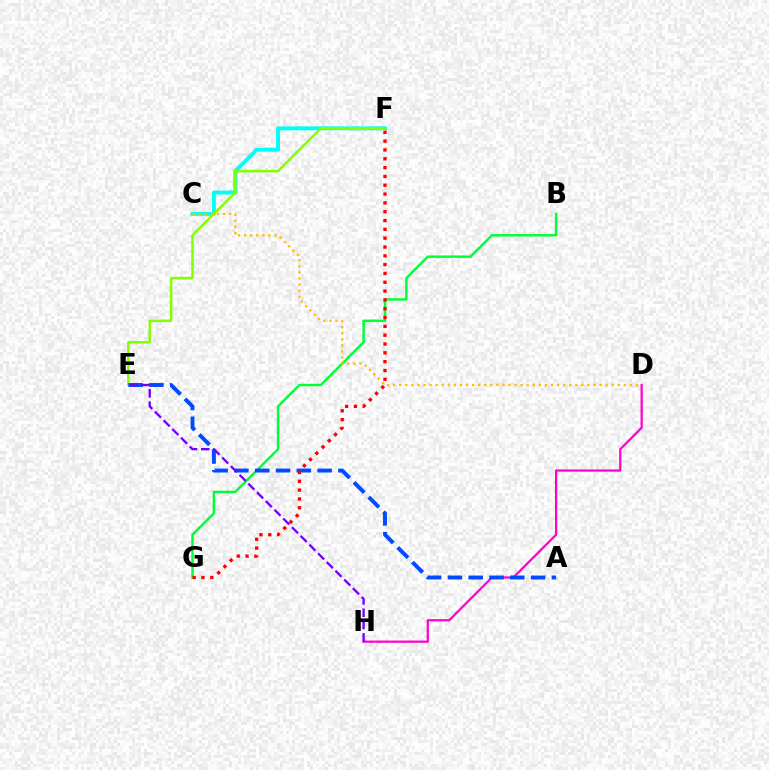{('C', 'F'): [{'color': '#00fff6', 'line_style': 'solid', 'thickness': 2.81}], ('B', 'G'): [{'color': '#00ff39', 'line_style': 'solid', 'thickness': 1.76}], ('D', 'H'): [{'color': '#ff00cf', 'line_style': 'solid', 'thickness': 1.61}], ('E', 'F'): [{'color': '#84ff00', 'line_style': 'solid', 'thickness': 1.8}], ('C', 'D'): [{'color': '#ffbd00', 'line_style': 'dotted', 'thickness': 1.65}], ('A', 'E'): [{'color': '#004bff', 'line_style': 'dashed', 'thickness': 2.82}], ('F', 'G'): [{'color': '#ff0000', 'line_style': 'dotted', 'thickness': 2.4}], ('E', 'H'): [{'color': '#7200ff', 'line_style': 'dashed', 'thickness': 1.67}]}